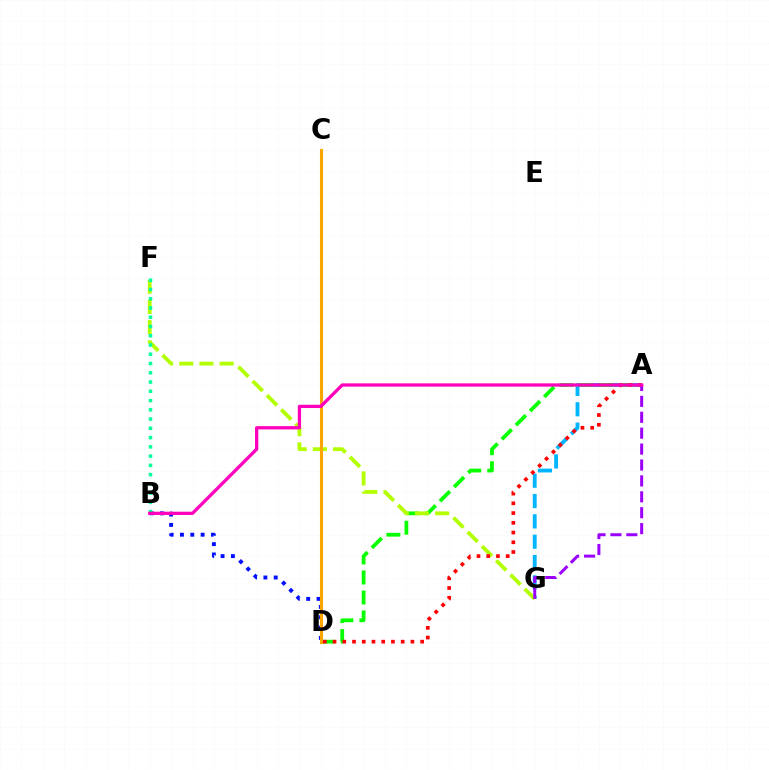{('A', 'G'): [{'color': '#00b5ff', 'line_style': 'dashed', 'thickness': 2.76}, {'color': '#9b00ff', 'line_style': 'dashed', 'thickness': 2.16}], ('A', 'D'): [{'color': '#08ff00', 'line_style': 'dashed', 'thickness': 2.72}, {'color': '#ff0000', 'line_style': 'dotted', 'thickness': 2.65}], ('F', 'G'): [{'color': '#b3ff00', 'line_style': 'dashed', 'thickness': 2.74}], ('B', 'D'): [{'color': '#0010ff', 'line_style': 'dotted', 'thickness': 2.81}], ('C', 'D'): [{'color': '#ffa500', 'line_style': 'solid', 'thickness': 2.22}], ('B', 'F'): [{'color': '#00ff9d', 'line_style': 'dotted', 'thickness': 2.51}], ('A', 'B'): [{'color': '#ff00bd', 'line_style': 'solid', 'thickness': 2.36}]}